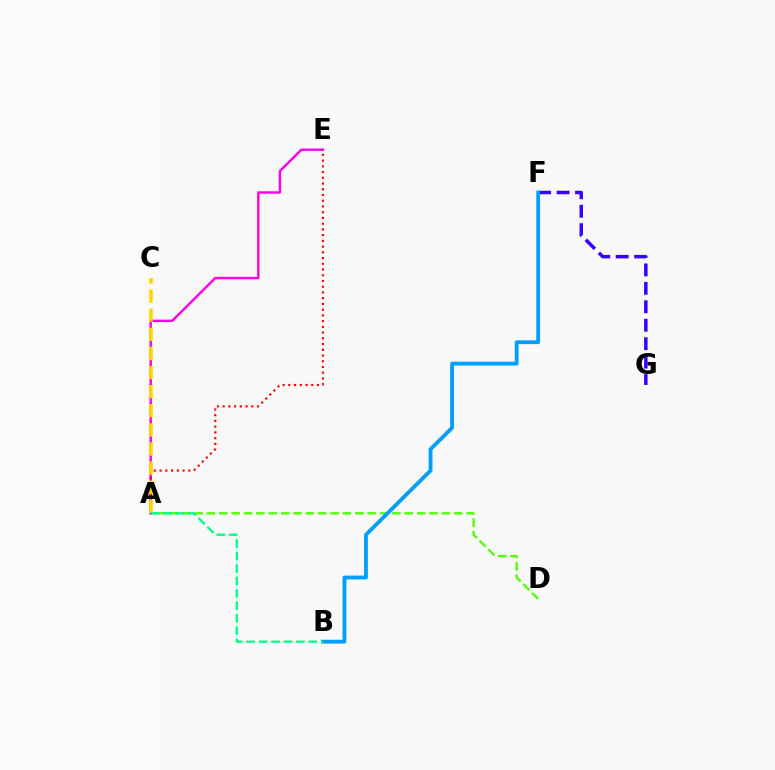{('A', 'D'): [{'color': '#4fff00', 'line_style': 'dashed', 'thickness': 1.68}], ('A', 'E'): [{'color': '#ff00ed', 'line_style': 'solid', 'thickness': 1.76}, {'color': '#ff0000', 'line_style': 'dotted', 'thickness': 1.56}], ('A', 'C'): [{'color': '#ffd500', 'line_style': 'dashed', 'thickness': 2.6}], ('F', 'G'): [{'color': '#3700ff', 'line_style': 'dashed', 'thickness': 2.51}], ('B', 'F'): [{'color': '#009eff', 'line_style': 'solid', 'thickness': 2.75}], ('A', 'B'): [{'color': '#00ff86', 'line_style': 'dashed', 'thickness': 1.69}]}